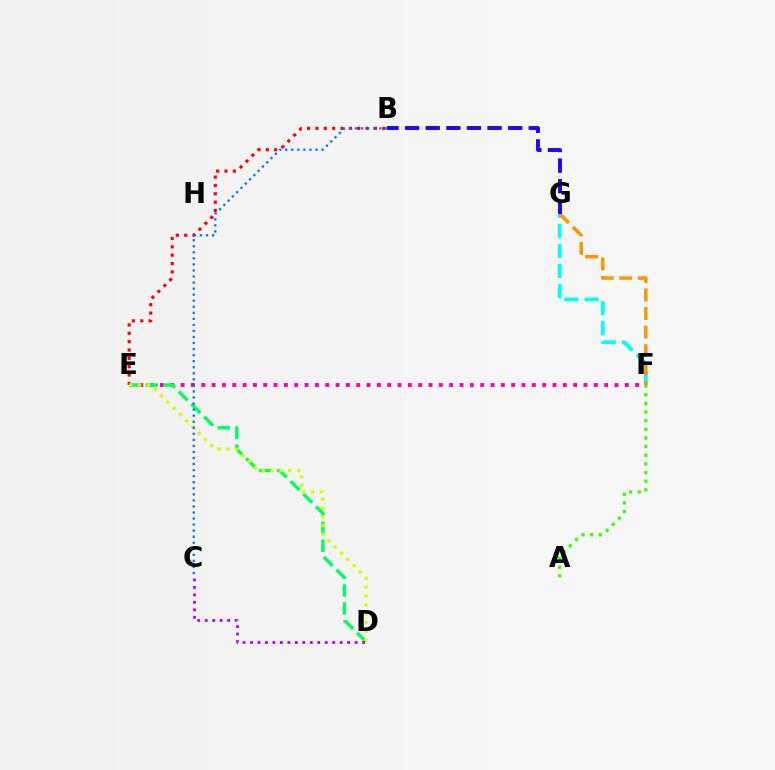{('F', 'G'): [{'color': '#00fff6', 'line_style': 'dashed', 'thickness': 2.72}, {'color': '#ff9400', 'line_style': 'dashed', 'thickness': 2.52}], ('B', 'E'): [{'color': '#ff0000', 'line_style': 'dotted', 'thickness': 2.27}], ('E', 'F'): [{'color': '#ff00ac', 'line_style': 'dotted', 'thickness': 2.81}], ('D', 'E'): [{'color': '#00ff5c', 'line_style': 'dashed', 'thickness': 2.44}, {'color': '#d1ff00', 'line_style': 'dotted', 'thickness': 2.4}], ('A', 'F'): [{'color': '#3dff00', 'line_style': 'dotted', 'thickness': 2.35}], ('B', 'G'): [{'color': '#2500ff', 'line_style': 'dashed', 'thickness': 2.8}], ('C', 'D'): [{'color': '#b900ff', 'line_style': 'dotted', 'thickness': 2.03}], ('B', 'C'): [{'color': '#0074ff', 'line_style': 'dotted', 'thickness': 1.64}]}